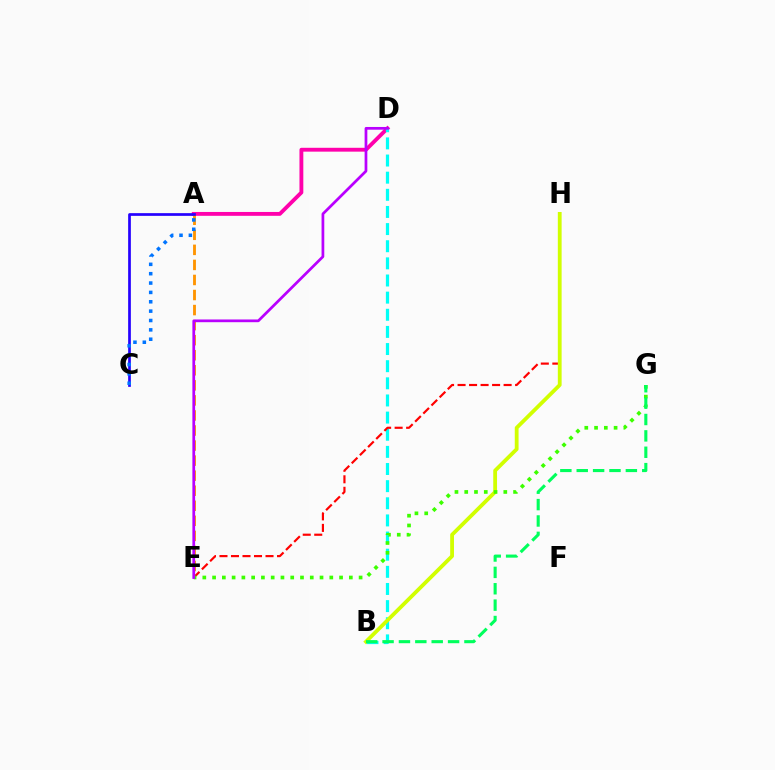{('A', 'D'): [{'color': '#ff00ac', 'line_style': 'solid', 'thickness': 2.78}], ('A', 'E'): [{'color': '#ff9400', 'line_style': 'dashed', 'thickness': 2.04}], ('B', 'D'): [{'color': '#00fff6', 'line_style': 'dashed', 'thickness': 2.33}], ('E', 'H'): [{'color': '#ff0000', 'line_style': 'dashed', 'thickness': 1.56}], ('B', 'H'): [{'color': '#d1ff00', 'line_style': 'solid', 'thickness': 2.73}], ('E', 'G'): [{'color': '#3dff00', 'line_style': 'dotted', 'thickness': 2.65}], ('B', 'G'): [{'color': '#00ff5c', 'line_style': 'dashed', 'thickness': 2.23}], ('A', 'C'): [{'color': '#2500ff', 'line_style': 'solid', 'thickness': 1.95}, {'color': '#0074ff', 'line_style': 'dotted', 'thickness': 2.54}], ('D', 'E'): [{'color': '#b900ff', 'line_style': 'solid', 'thickness': 1.97}]}